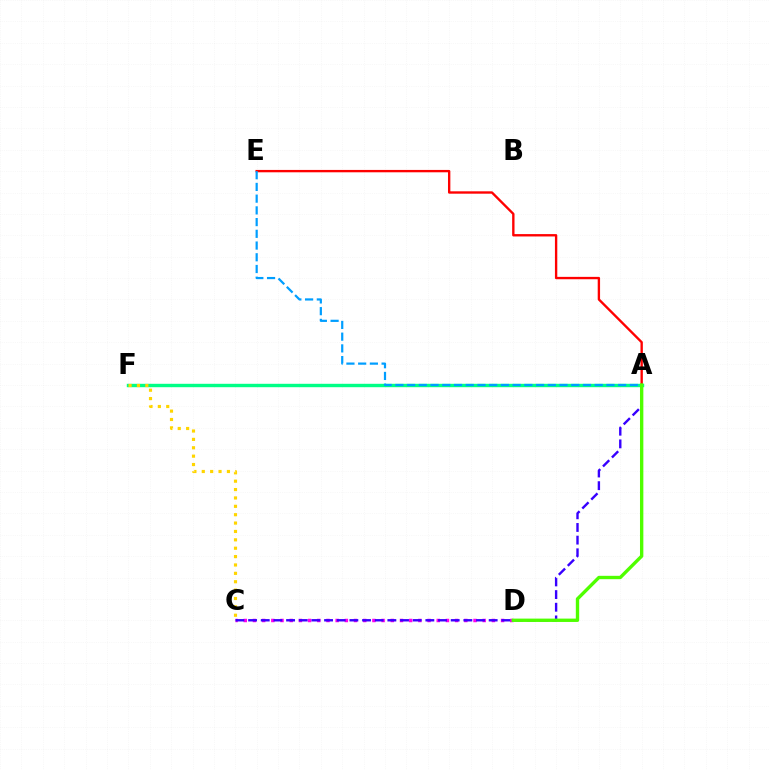{('C', 'D'): [{'color': '#ff00ed', 'line_style': 'dotted', 'thickness': 2.5}], ('A', 'F'): [{'color': '#00ff86', 'line_style': 'solid', 'thickness': 2.45}], ('A', 'E'): [{'color': '#ff0000', 'line_style': 'solid', 'thickness': 1.7}, {'color': '#009eff', 'line_style': 'dashed', 'thickness': 1.59}], ('C', 'F'): [{'color': '#ffd500', 'line_style': 'dotted', 'thickness': 2.28}], ('A', 'C'): [{'color': '#3700ff', 'line_style': 'dashed', 'thickness': 1.72}], ('A', 'D'): [{'color': '#4fff00', 'line_style': 'solid', 'thickness': 2.42}]}